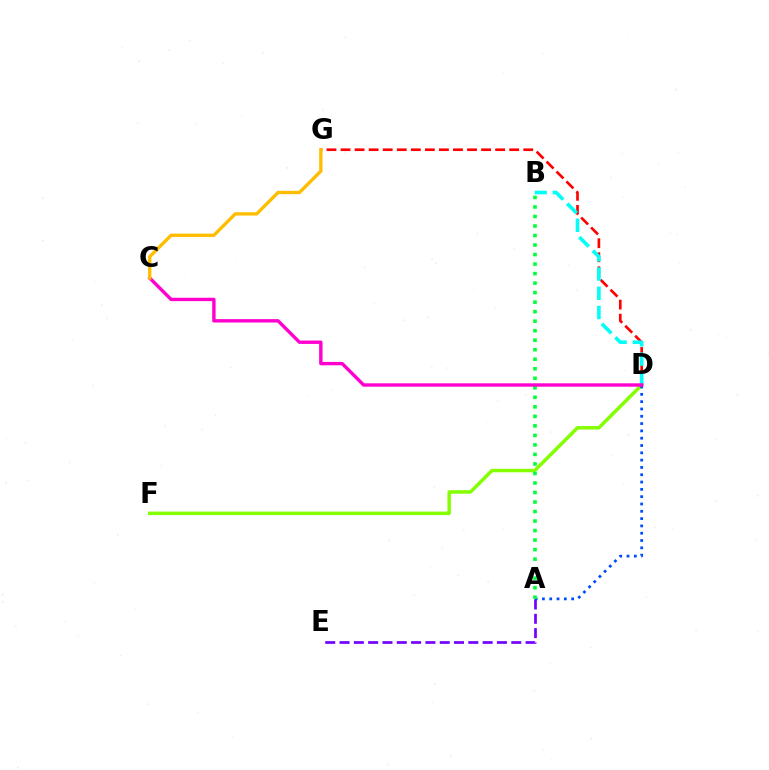{('D', 'G'): [{'color': '#ff0000', 'line_style': 'dashed', 'thickness': 1.91}], ('A', 'E'): [{'color': '#7200ff', 'line_style': 'dashed', 'thickness': 1.94}], ('D', 'F'): [{'color': '#84ff00', 'line_style': 'solid', 'thickness': 2.49}], ('A', 'D'): [{'color': '#004bff', 'line_style': 'dotted', 'thickness': 1.99}], ('A', 'B'): [{'color': '#00ff39', 'line_style': 'dotted', 'thickness': 2.59}], ('B', 'D'): [{'color': '#00fff6', 'line_style': 'dashed', 'thickness': 2.61}], ('C', 'D'): [{'color': '#ff00cf', 'line_style': 'solid', 'thickness': 2.43}], ('C', 'G'): [{'color': '#ffbd00', 'line_style': 'solid', 'thickness': 2.4}]}